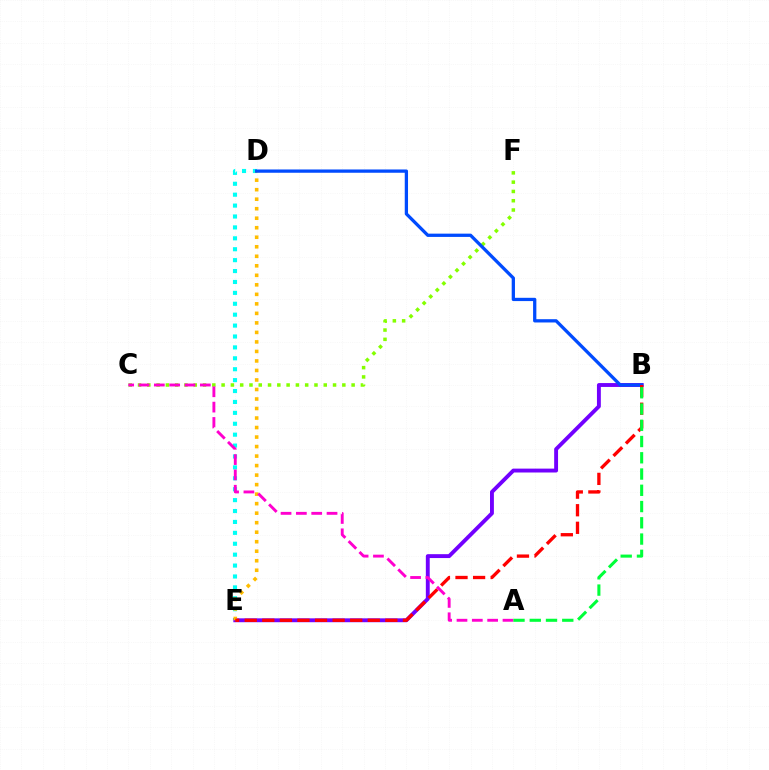{('D', 'E'): [{'color': '#00fff6', 'line_style': 'dotted', 'thickness': 2.96}, {'color': '#ffbd00', 'line_style': 'dotted', 'thickness': 2.59}], ('B', 'E'): [{'color': '#7200ff', 'line_style': 'solid', 'thickness': 2.8}, {'color': '#ff0000', 'line_style': 'dashed', 'thickness': 2.39}], ('C', 'F'): [{'color': '#84ff00', 'line_style': 'dotted', 'thickness': 2.52}], ('B', 'D'): [{'color': '#004bff', 'line_style': 'solid', 'thickness': 2.36}], ('A', 'C'): [{'color': '#ff00cf', 'line_style': 'dashed', 'thickness': 2.08}], ('A', 'B'): [{'color': '#00ff39', 'line_style': 'dashed', 'thickness': 2.21}]}